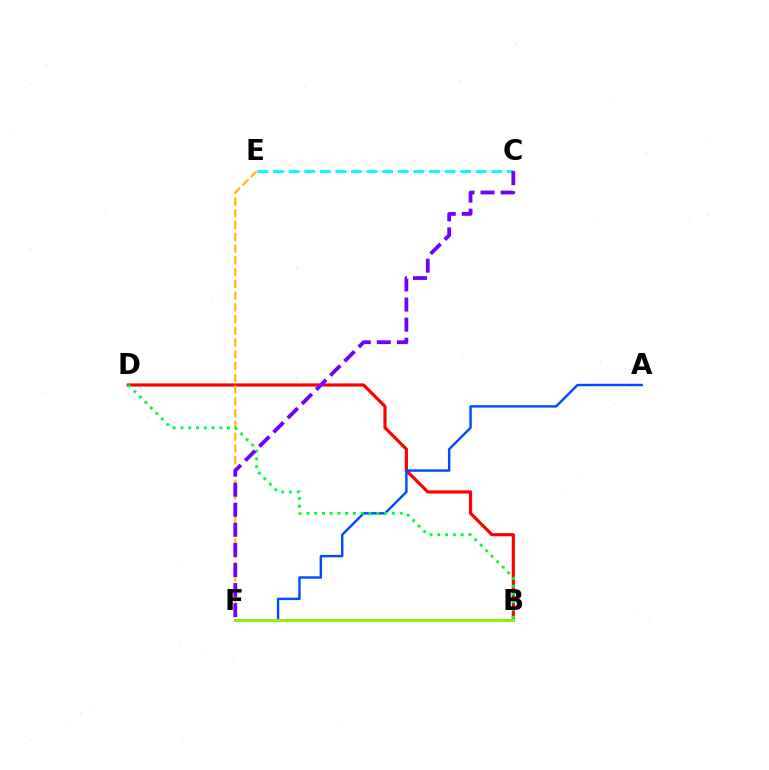{('C', 'E'): [{'color': '#00fff6', 'line_style': 'dashed', 'thickness': 2.12}], ('B', 'D'): [{'color': '#ff0000', 'line_style': 'solid', 'thickness': 2.29}, {'color': '#00ff39', 'line_style': 'dotted', 'thickness': 2.11}], ('A', 'F'): [{'color': '#004bff', 'line_style': 'solid', 'thickness': 1.75}], ('E', 'F'): [{'color': '#ffbd00', 'line_style': 'dashed', 'thickness': 1.6}], ('B', 'F'): [{'color': '#ff00cf', 'line_style': 'solid', 'thickness': 2.0}, {'color': '#84ff00', 'line_style': 'solid', 'thickness': 2.01}], ('C', 'F'): [{'color': '#7200ff', 'line_style': 'dashed', 'thickness': 2.73}]}